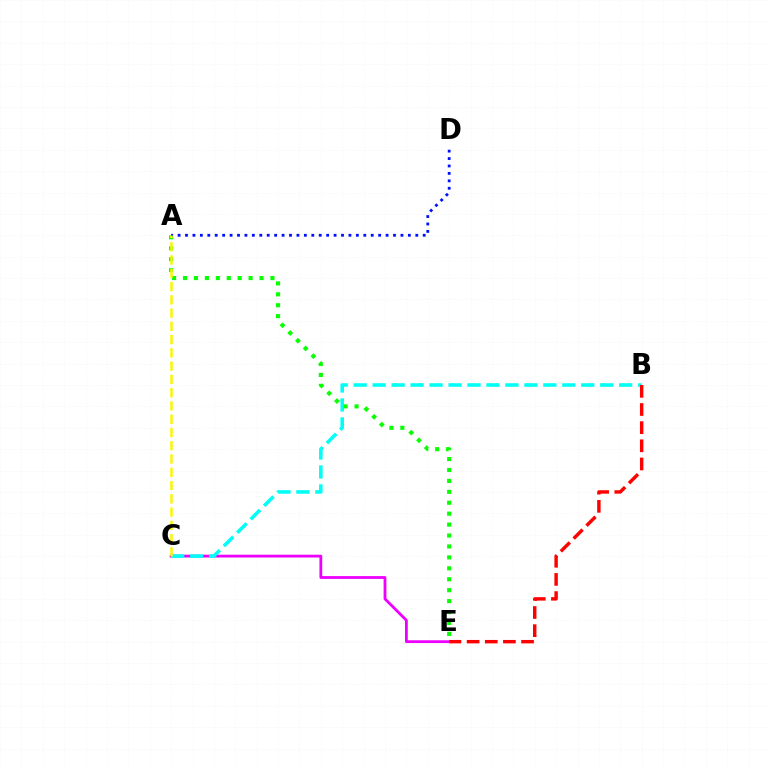{('C', 'E'): [{'color': '#ee00ff', 'line_style': 'solid', 'thickness': 2.01}], ('B', 'C'): [{'color': '#00fff6', 'line_style': 'dashed', 'thickness': 2.58}], ('A', 'E'): [{'color': '#08ff00', 'line_style': 'dotted', 'thickness': 2.97}], ('B', 'E'): [{'color': '#ff0000', 'line_style': 'dashed', 'thickness': 2.47}], ('A', 'D'): [{'color': '#0010ff', 'line_style': 'dotted', 'thickness': 2.02}], ('A', 'C'): [{'color': '#fcf500', 'line_style': 'dashed', 'thickness': 1.8}]}